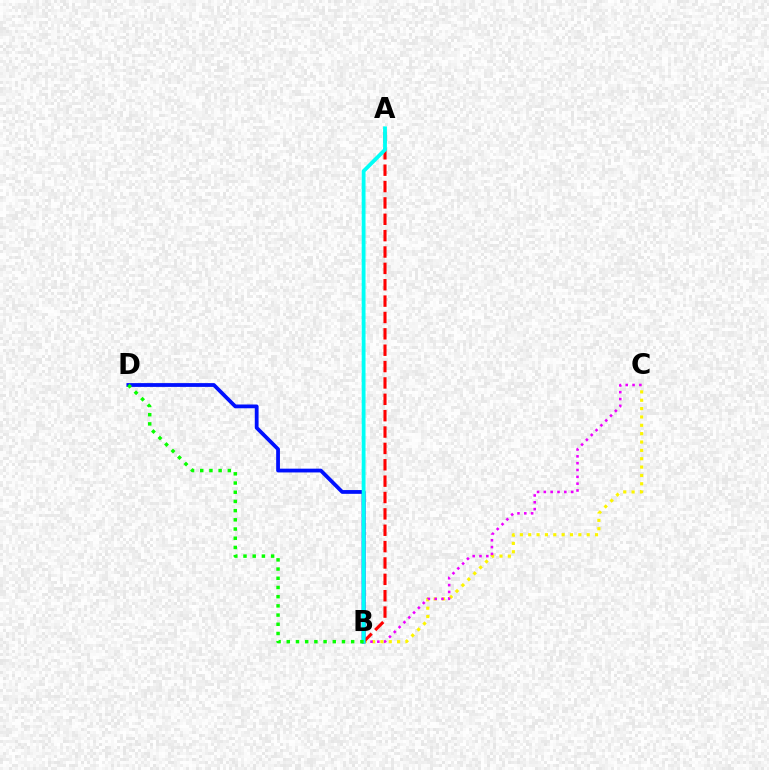{('B', 'D'): [{'color': '#0010ff', 'line_style': 'solid', 'thickness': 2.72}, {'color': '#08ff00', 'line_style': 'dotted', 'thickness': 2.5}], ('B', 'C'): [{'color': '#fcf500', 'line_style': 'dotted', 'thickness': 2.27}, {'color': '#ee00ff', 'line_style': 'dotted', 'thickness': 1.85}], ('A', 'B'): [{'color': '#ff0000', 'line_style': 'dashed', 'thickness': 2.22}, {'color': '#00fff6', 'line_style': 'solid', 'thickness': 2.75}]}